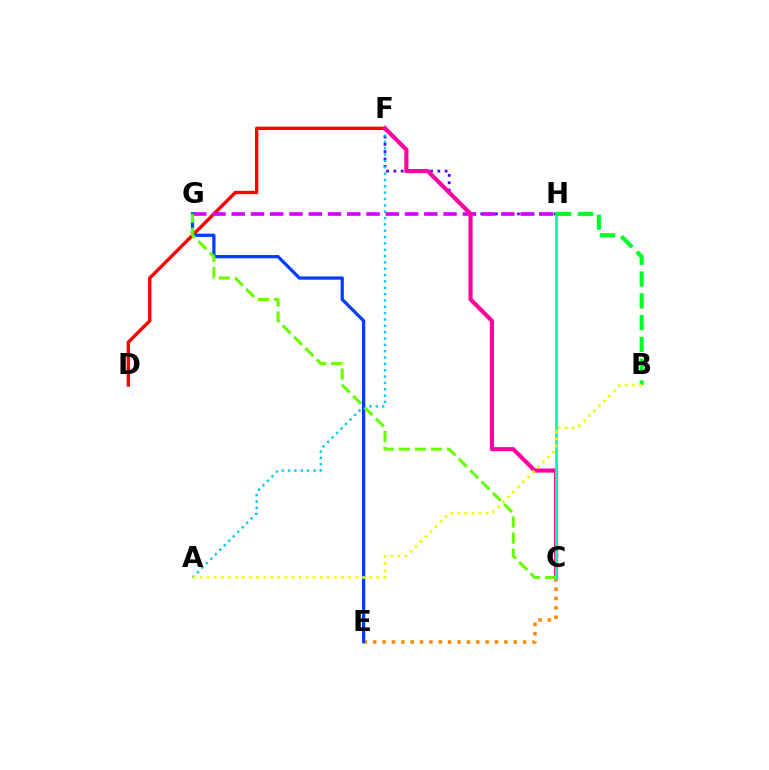{('F', 'H'): [{'color': '#4f00ff', 'line_style': 'dotted', 'thickness': 1.99}], ('A', 'F'): [{'color': '#00c7ff', 'line_style': 'dotted', 'thickness': 1.72}], ('D', 'F'): [{'color': '#ff0000', 'line_style': 'solid', 'thickness': 2.43}], ('G', 'H'): [{'color': '#d600ff', 'line_style': 'dashed', 'thickness': 2.62}], ('C', 'E'): [{'color': '#ff8800', 'line_style': 'dotted', 'thickness': 2.54}], ('C', 'F'): [{'color': '#ff00a0', 'line_style': 'solid', 'thickness': 2.98}], ('C', 'H'): [{'color': '#00ffaf', 'line_style': 'solid', 'thickness': 2.0}], ('B', 'H'): [{'color': '#00ff27', 'line_style': 'dashed', 'thickness': 2.96}], ('E', 'G'): [{'color': '#003fff', 'line_style': 'solid', 'thickness': 2.34}], ('C', 'G'): [{'color': '#66ff00', 'line_style': 'dashed', 'thickness': 2.18}], ('A', 'B'): [{'color': '#eeff00', 'line_style': 'dotted', 'thickness': 1.92}]}